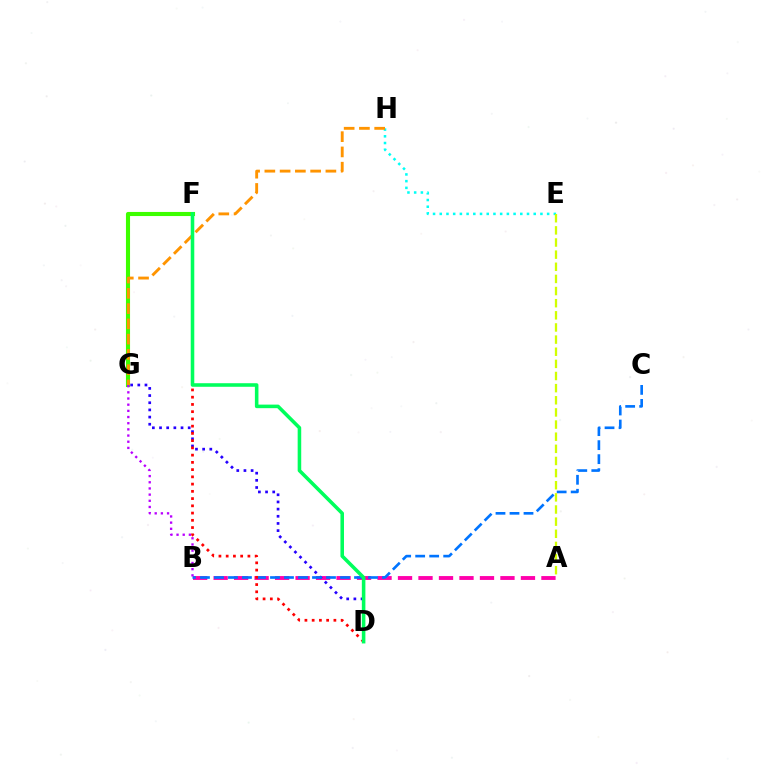{('A', 'B'): [{'color': '#ff00ac', 'line_style': 'dashed', 'thickness': 2.78}], ('D', 'G'): [{'color': '#2500ff', 'line_style': 'dotted', 'thickness': 1.95}], ('B', 'C'): [{'color': '#0074ff', 'line_style': 'dashed', 'thickness': 1.9}], ('E', 'H'): [{'color': '#00fff6', 'line_style': 'dotted', 'thickness': 1.82}], ('A', 'E'): [{'color': '#d1ff00', 'line_style': 'dashed', 'thickness': 1.65}], ('D', 'F'): [{'color': '#ff0000', 'line_style': 'dotted', 'thickness': 1.97}, {'color': '#00ff5c', 'line_style': 'solid', 'thickness': 2.56}], ('F', 'G'): [{'color': '#3dff00', 'line_style': 'solid', 'thickness': 2.95}], ('G', 'H'): [{'color': '#ff9400', 'line_style': 'dashed', 'thickness': 2.07}], ('B', 'G'): [{'color': '#b900ff', 'line_style': 'dotted', 'thickness': 1.68}]}